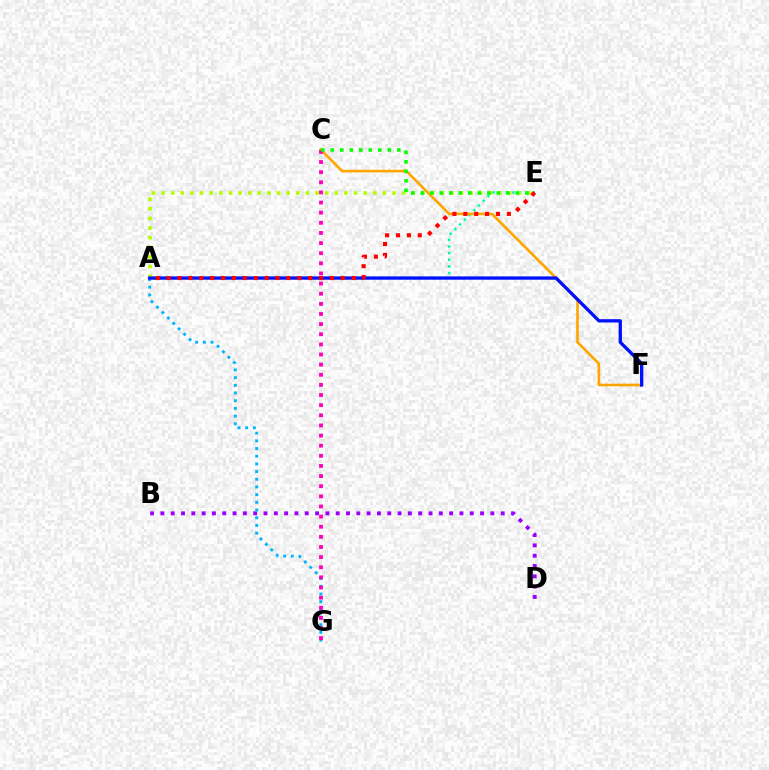{('B', 'D'): [{'color': '#9b00ff', 'line_style': 'dotted', 'thickness': 2.8}], ('A', 'E'): [{'color': '#00ff9d', 'line_style': 'dotted', 'thickness': 1.81}, {'color': '#b3ff00', 'line_style': 'dotted', 'thickness': 2.61}, {'color': '#ff0000', 'line_style': 'dotted', 'thickness': 2.96}], ('A', 'G'): [{'color': '#00b5ff', 'line_style': 'dotted', 'thickness': 2.09}], ('C', 'F'): [{'color': '#ffa500', 'line_style': 'solid', 'thickness': 1.89}], ('C', 'G'): [{'color': '#ff00bd', 'line_style': 'dotted', 'thickness': 2.75}], ('C', 'E'): [{'color': '#08ff00', 'line_style': 'dotted', 'thickness': 2.58}], ('A', 'F'): [{'color': '#0010ff', 'line_style': 'solid', 'thickness': 2.38}]}